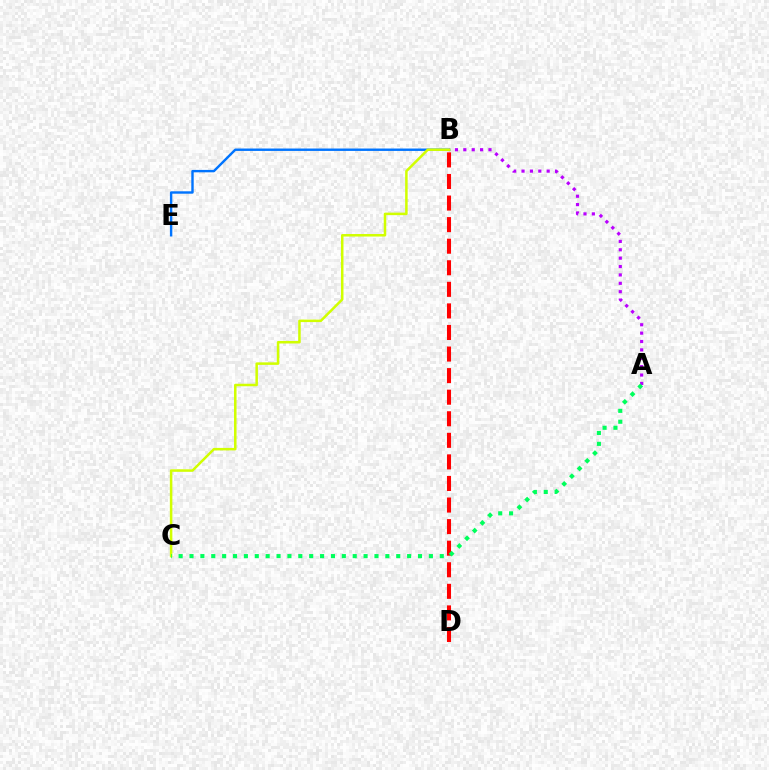{('B', 'E'): [{'color': '#0074ff', 'line_style': 'solid', 'thickness': 1.73}], ('A', 'B'): [{'color': '#b900ff', 'line_style': 'dotted', 'thickness': 2.28}], ('B', 'C'): [{'color': '#d1ff00', 'line_style': 'solid', 'thickness': 1.81}], ('B', 'D'): [{'color': '#ff0000', 'line_style': 'dashed', 'thickness': 2.93}], ('A', 'C'): [{'color': '#00ff5c', 'line_style': 'dotted', 'thickness': 2.96}]}